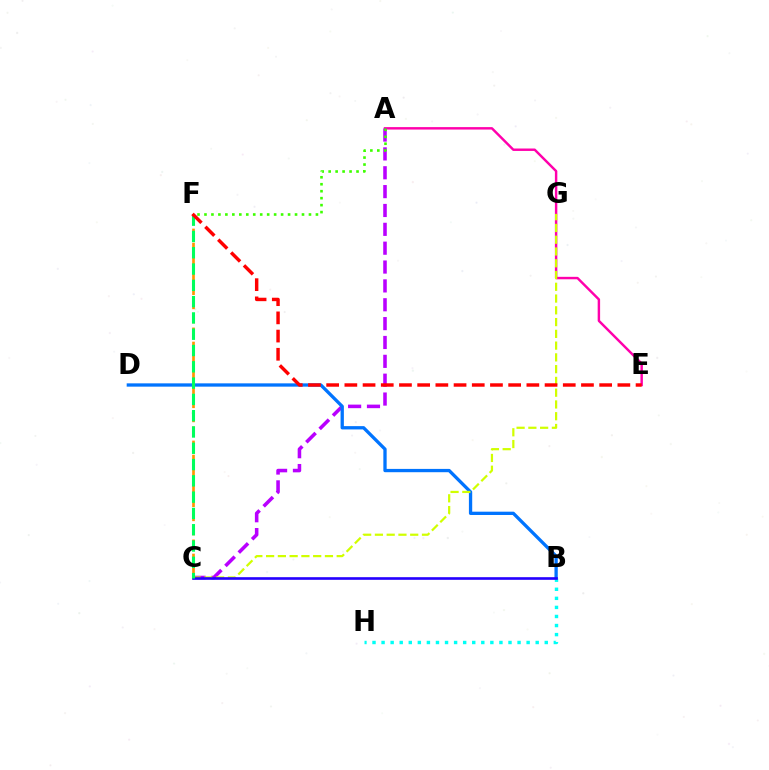{('A', 'E'): [{'color': '#ff00ac', 'line_style': 'solid', 'thickness': 1.76}], ('C', 'F'): [{'color': '#ff9400', 'line_style': 'dashed', 'thickness': 1.92}, {'color': '#00ff5c', 'line_style': 'dashed', 'thickness': 2.21}], ('A', 'C'): [{'color': '#b900ff', 'line_style': 'dashed', 'thickness': 2.56}], ('B', 'D'): [{'color': '#0074ff', 'line_style': 'solid', 'thickness': 2.38}], ('B', 'H'): [{'color': '#00fff6', 'line_style': 'dotted', 'thickness': 2.46}], ('C', 'G'): [{'color': '#d1ff00', 'line_style': 'dashed', 'thickness': 1.6}], ('B', 'C'): [{'color': '#2500ff', 'line_style': 'solid', 'thickness': 1.9}], ('A', 'F'): [{'color': '#3dff00', 'line_style': 'dotted', 'thickness': 1.89}], ('E', 'F'): [{'color': '#ff0000', 'line_style': 'dashed', 'thickness': 2.47}]}